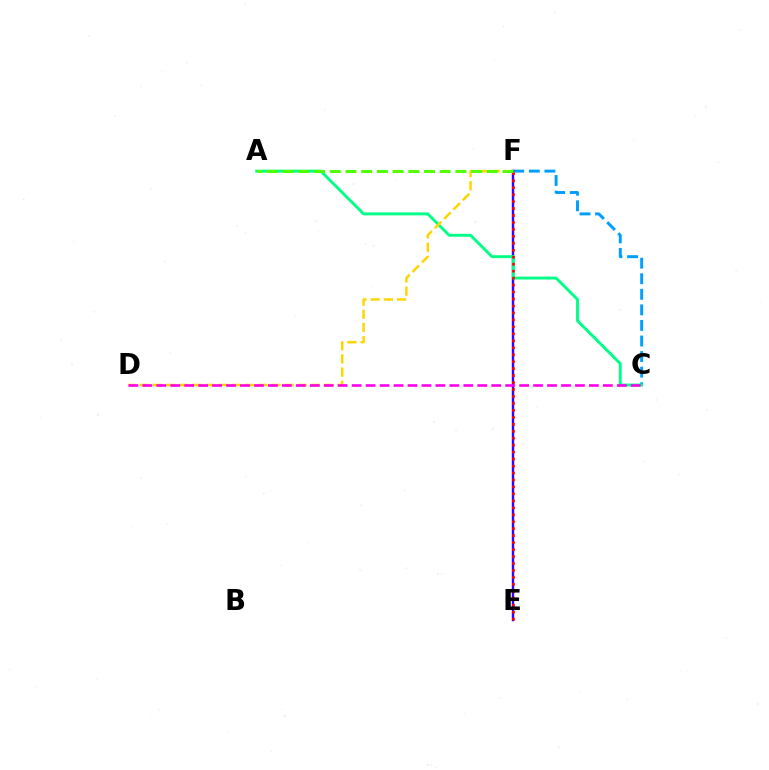{('C', 'F'): [{'color': '#009eff', 'line_style': 'dashed', 'thickness': 2.12}], ('E', 'F'): [{'color': '#3700ff', 'line_style': 'solid', 'thickness': 1.74}, {'color': '#ff0000', 'line_style': 'dotted', 'thickness': 1.89}], ('A', 'C'): [{'color': '#00ff86', 'line_style': 'solid', 'thickness': 2.09}], ('D', 'F'): [{'color': '#ffd500', 'line_style': 'dashed', 'thickness': 1.79}], ('C', 'D'): [{'color': '#ff00ed', 'line_style': 'dashed', 'thickness': 1.9}], ('A', 'F'): [{'color': '#4fff00', 'line_style': 'dashed', 'thickness': 2.13}]}